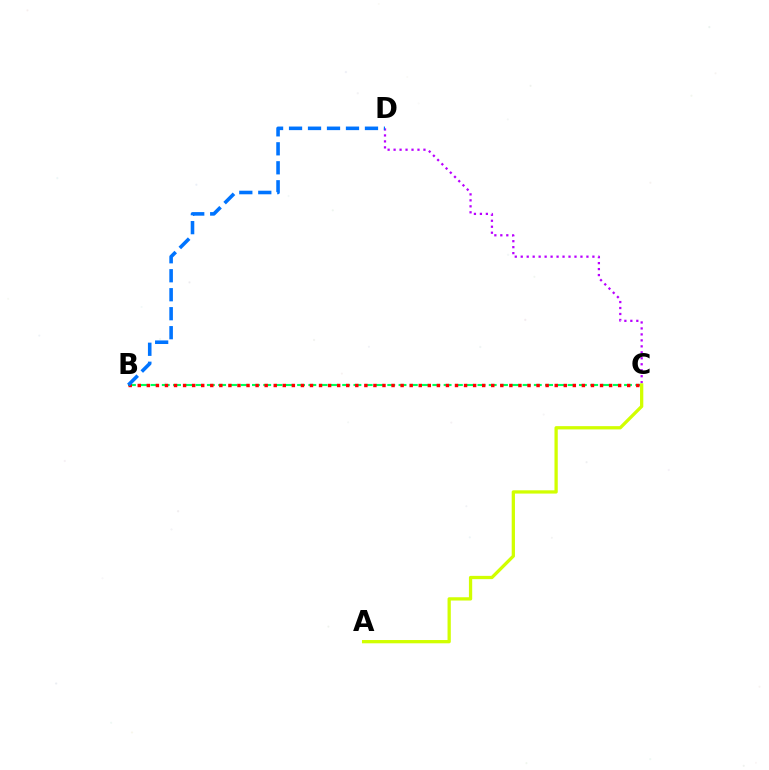{('B', 'C'): [{'color': '#00ff5c', 'line_style': 'dashed', 'thickness': 1.53}, {'color': '#ff0000', 'line_style': 'dotted', 'thickness': 2.46}], ('C', 'D'): [{'color': '#b900ff', 'line_style': 'dotted', 'thickness': 1.62}], ('B', 'D'): [{'color': '#0074ff', 'line_style': 'dashed', 'thickness': 2.58}], ('A', 'C'): [{'color': '#d1ff00', 'line_style': 'solid', 'thickness': 2.36}]}